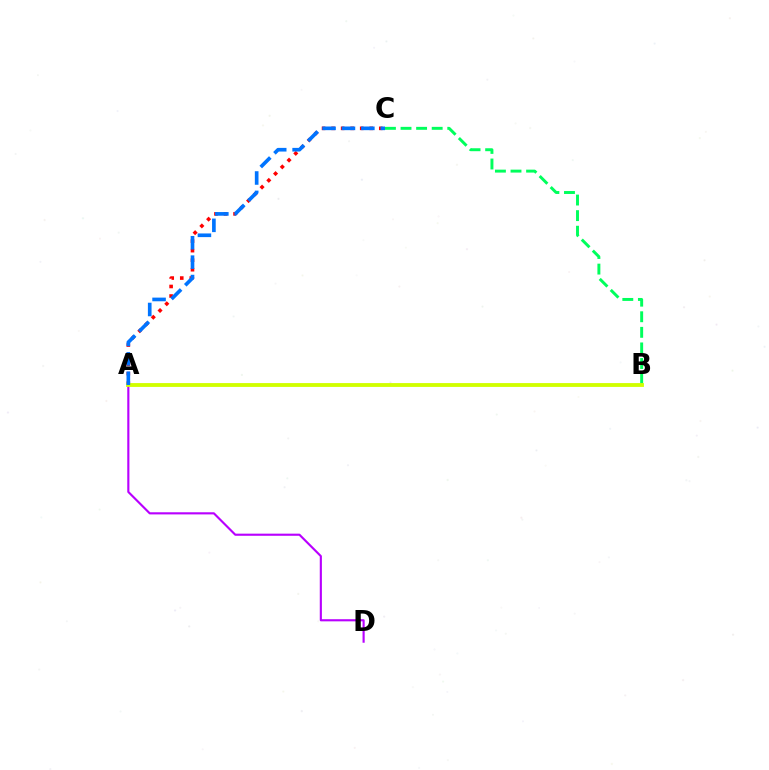{('A', 'D'): [{'color': '#b900ff', 'line_style': 'solid', 'thickness': 1.54}], ('A', 'C'): [{'color': '#ff0000', 'line_style': 'dotted', 'thickness': 2.59}, {'color': '#0074ff', 'line_style': 'dashed', 'thickness': 2.64}], ('B', 'C'): [{'color': '#00ff5c', 'line_style': 'dashed', 'thickness': 2.12}], ('A', 'B'): [{'color': '#d1ff00', 'line_style': 'solid', 'thickness': 2.76}]}